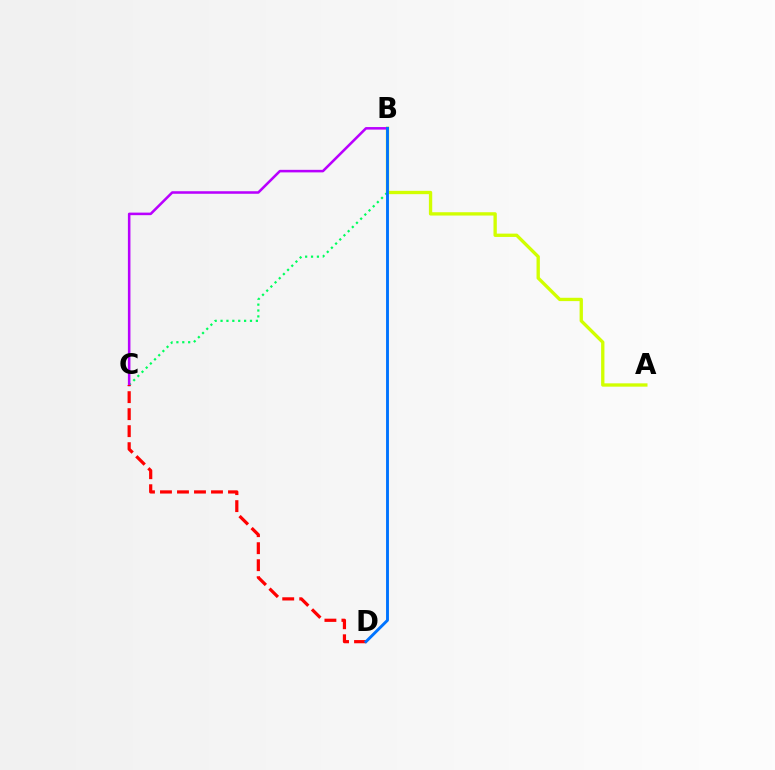{('B', 'C'): [{'color': '#00ff5c', 'line_style': 'dotted', 'thickness': 1.6}, {'color': '#b900ff', 'line_style': 'solid', 'thickness': 1.83}], ('A', 'B'): [{'color': '#d1ff00', 'line_style': 'solid', 'thickness': 2.39}], ('C', 'D'): [{'color': '#ff0000', 'line_style': 'dashed', 'thickness': 2.31}], ('B', 'D'): [{'color': '#0074ff', 'line_style': 'solid', 'thickness': 2.09}]}